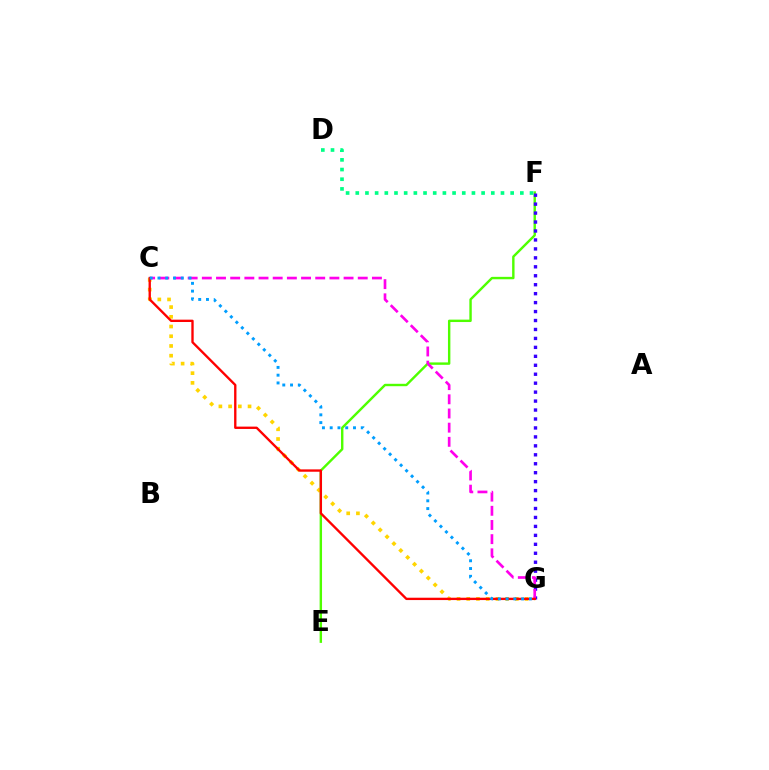{('E', 'F'): [{'color': '#4fff00', 'line_style': 'solid', 'thickness': 1.73}], ('C', 'G'): [{'color': '#ffd500', 'line_style': 'dotted', 'thickness': 2.64}, {'color': '#ff00ed', 'line_style': 'dashed', 'thickness': 1.93}, {'color': '#ff0000', 'line_style': 'solid', 'thickness': 1.69}, {'color': '#009eff', 'line_style': 'dotted', 'thickness': 2.11}], ('F', 'G'): [{'color': '#3700ff', 'line_style': 'dotted', 'thickness': 2.43}], ('D', 'F'): [{'color': '#00ff86', 'line_style': 'dotted', 'thickness': 2.63}]}